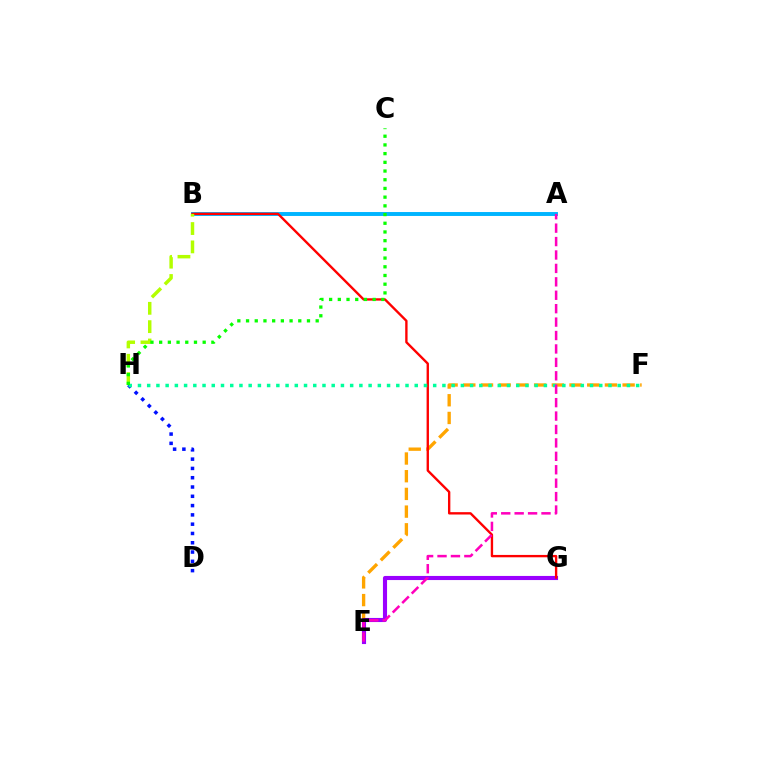{('A', 'B'): [{'color': '#00b5ff', 'line_style': 'solid', 'thickness': 2.82}], ('D', 'H'): [{'color': '#0010ff', 'line_style': 'dotted', 'thickness': 2.52}], ('E', 'F'): [{'color': '#ffa500', 'line_style': 'dashed', 'thickness': 2.4}], ('E', 'G'): [{'color': '#9b00ff', 'line_style': 'solid', 'thickness': 2.96}], ('B', 'G'): [{'color': '#ff0000', 'line_style': 'solid', 'thickness': 1.7}], ('B', 'H'): [{'color': '#b3ff00', 'line_style': 'dashed', 'thickness': 2.49}], ('F', 'H'): [{'color': '#00ff9d', 'line_style': 'dotted', 'thickness': 2.51}], ('A', 'E'): [{'color': '#ff00bd', 'line_style': 'dashed', 'thickness': 1.82}], ('C', 'H'): [{'color': '#08ff00', 'line_style': 'dotted', 'thickness': 2.37}]}